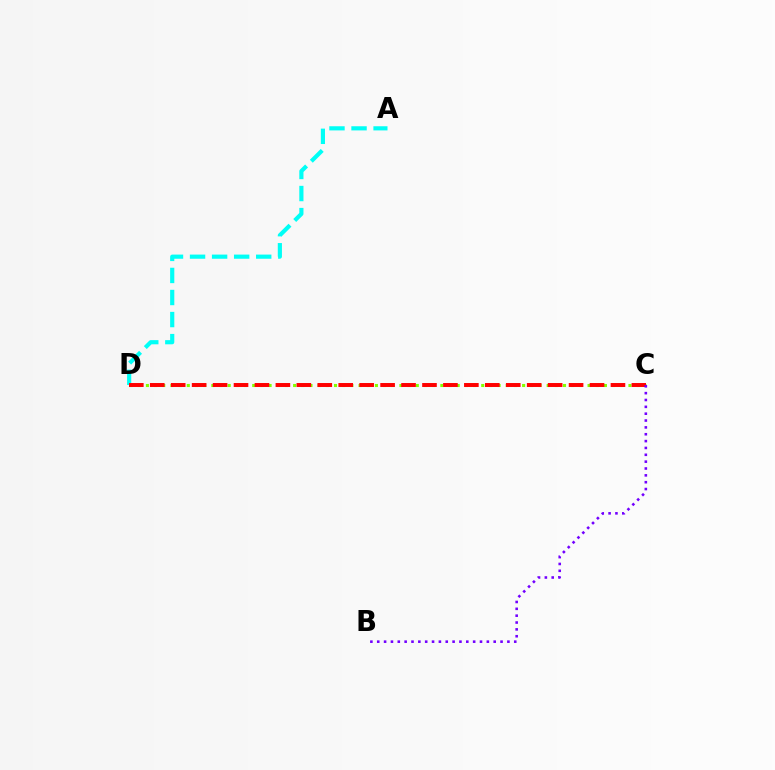{('C', 'D'): [{'color': '#84ff00', 'line_style': 'dotted', 'thickness': 2.22}, {'color': '#ff0000', 'line_style': 'dashed', 'thickness': 2.84}], ('A', 'D'): [{'color': '#00fff6', 'line_style': 'dashed', 'thickness': 3.0}], ('B', 'C'): [{'color': '#7200ff', 'line_style': 'dotted', 'thickness': 1.86}]}